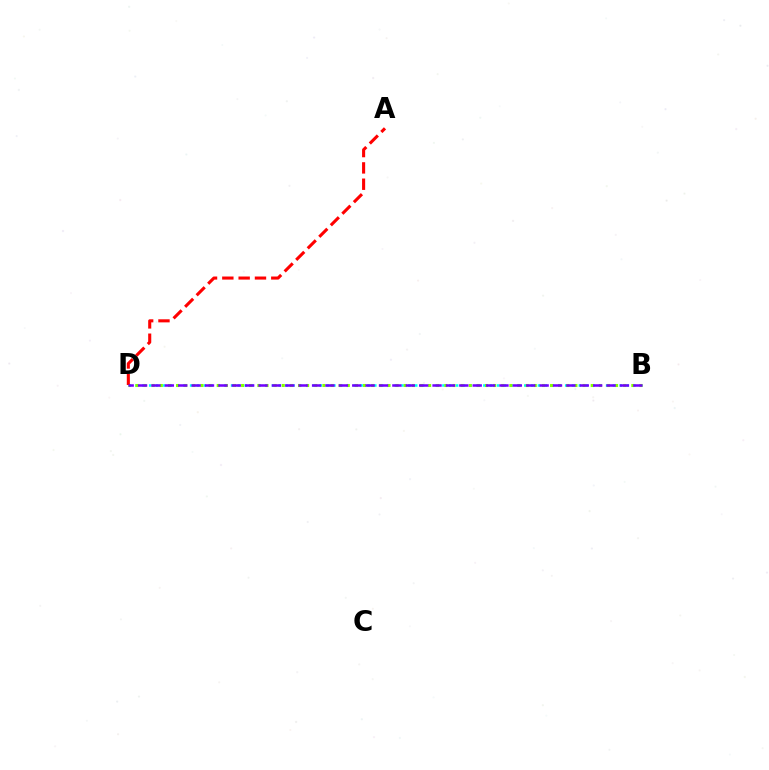{('B', 'D'): [{'color': '#00fff6', 'line_style': 'dotted', 'thickness': 1.85}, {'color': '#84ff00', 'line_style': 'dotted', 'thickness': 2.21}, {'color': '#7200ff', 'line_style': 'dashed', 'thickness': 1.82}], ('A', 'D'): [{'color': '#ff0000', 'line_style': 'dashed', 'thickness': 2.22}]}